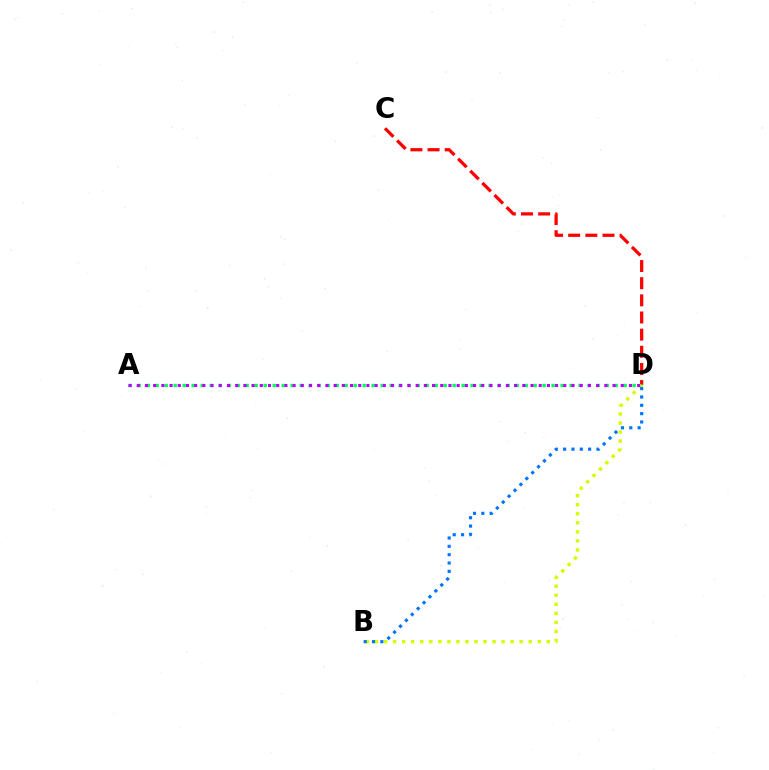{('C', 'D'): [{'color': '#ff0000', 'line_style': 'dashed', 'thickness': 2.33}], ('A', 'D'): [{'color': '#00ff5c', 'line_style': 'dotted', 'thickness': 2.44}, {'color': '#b900ff', 'line_style': 'dotted', 'thickness': 2.23}], ('B', 'D'): [{'color': '#d1ff00', 'line_style': 'dotted', 'thickness': 2.46}, {'color': '#0074ff', 'line_style': 'dotted', 'thickness': 2.26}]}